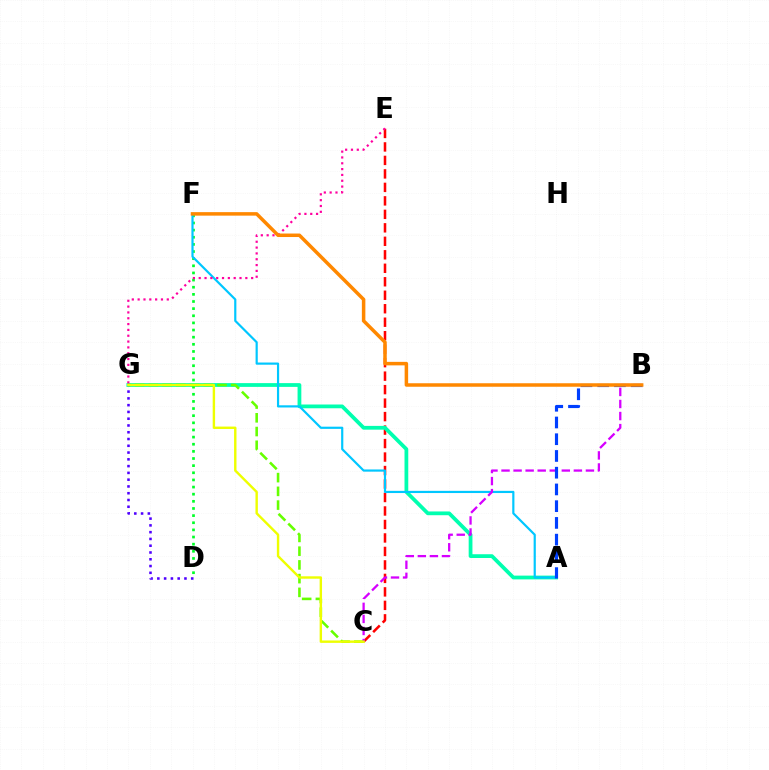{('C', 'E'): [{'color': '#ff0000', 'line_style': 'dashed', 'thickness': 1.83}], ('A', 'G'): [{'color': '#00ffaf', 'line_style': 'solid', 'thickness': 2.71}], ('D', 'F'): [{'color': '#00ff27', 'line_style': 'dotted', 'thickness': 1.94}], ('A', 'F'): [{'color': '#00c7ff', 'line_style': 'solid', 'thickness': 1.57}], ('C', 'G'): [{'color': '#66ff00', 'line_style': 'dashed', 'thickness': 1.87}, {'color': '#eeff00', 'line_style': 'solid', 'thickness': 1.73}], ('B', 'C'): [{'color': '#d600ff', 'line_style': 'dashed', 'thickness': 1.64}], ('A', 'B'): [{'color': '#003fff', 'line_style': 'dashed', 'thickness': 2.27}], ('E', 'G'): [{'color': '#ff00a0', 'line_style': 'dotted', 'thickness': 1.58}], ('B', 'F'): [{'color': '#ff8800', 'line_style': 'solid', 'thickness': 2.52}], ('D', 'G'): [{'color': '#4f00ff', 'line_style': 'dotted', 'thickness': 1.84}]}